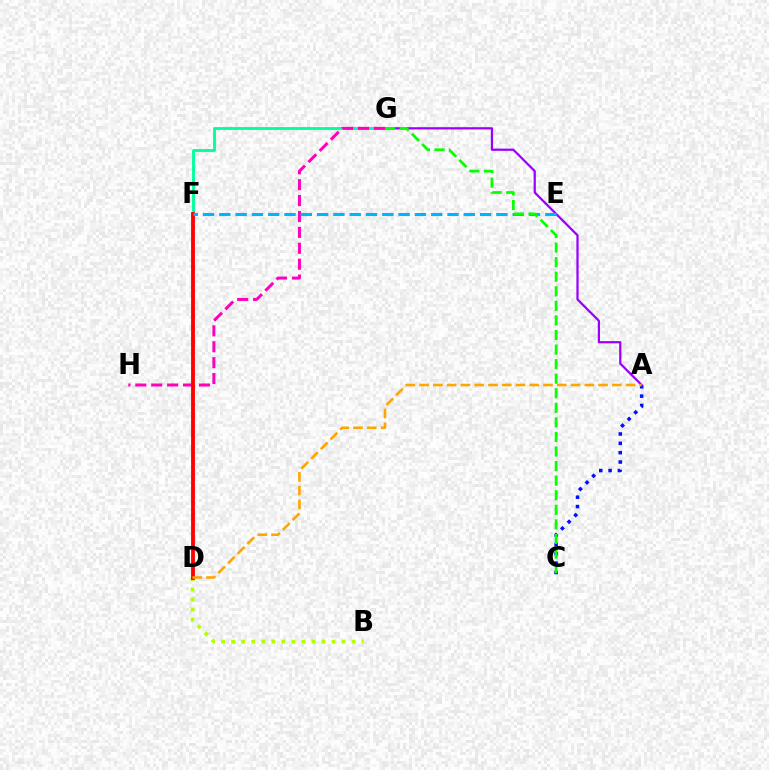{('F', 'G'): [{'color': '#00ff9d', 'line_style': 'solid', 'thickness': 2.06}], ('A', 'C'): [{'color': '#0010ff', 'line_style': 'dotted', 'thickness': 2.54}], ('A', 'G'): [{'color': '#9b00ff', 'line_style': 'solid', 'thickness': 1.61}], ('G', 'H'): [{'color': '#ff00bd', 'line_style': 'dashed', 'thickness': 2.16}], ('B', 'D'): [{'color': '#b3ff00', 'line_style': 'dotted', 'thickness': 2.73}], ('D', 'F'): [{'color': '#ff0000', 'line_style': 'solid', 'thickness': 2.77}], ('A', 'D'): [{'color': '#ffa500', 'line_style': 'dashed', 'thickness': 1.87}], ('E', 'F'): [{'color': '#00b5ff', 'line_style': 'dashed', 'thickness': 2.21}], ('C', 'G'): [{'color': '#08ff00', 'line_style': 'dashed', 'thickness': 1.98}]}